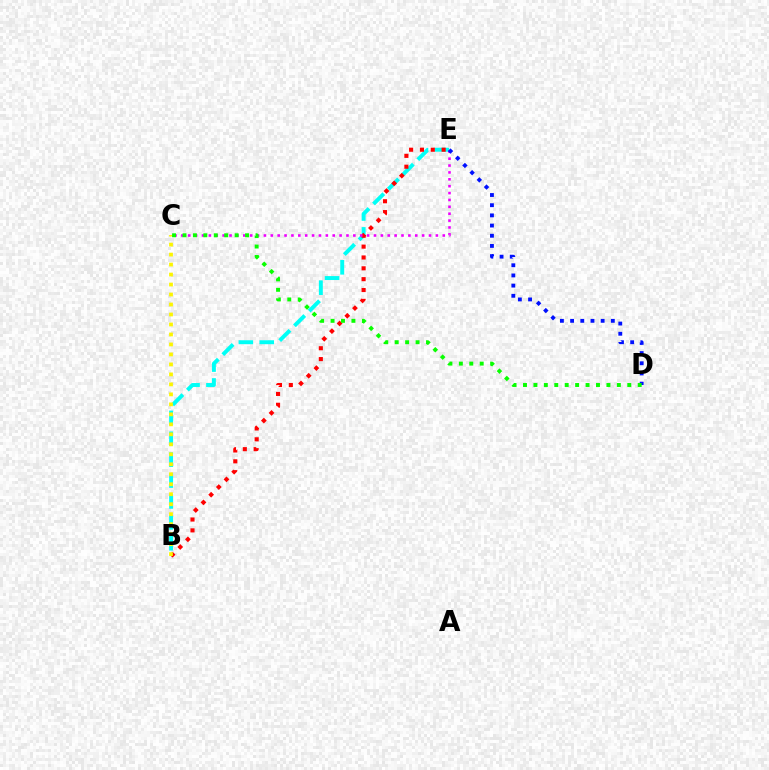{('B', 'E'): [{'color': '#00fff6', 'line_style': 'dashed', 'thickness': 2.84}, {'color': '#ff0000', 'line_style': 'dotted', 'thickness': 2.95}], ('B', 'C'): [{'color': '#fcf500', 'line_style': 'dotted', 'thickness': 2.71}], ('C', 'E'): [{'color': '#ee00ff', 'line_style': 'dotted', 'thickness': 1.87}], ('D', 'E'): [{'color': '#0010ff', 'line_style': 'dotted', 'thickness': 2.77}], ('C', 'D'): [{'color': '#08ff00', 'line_style': 'dotted', 'thickness': 2.83}]}